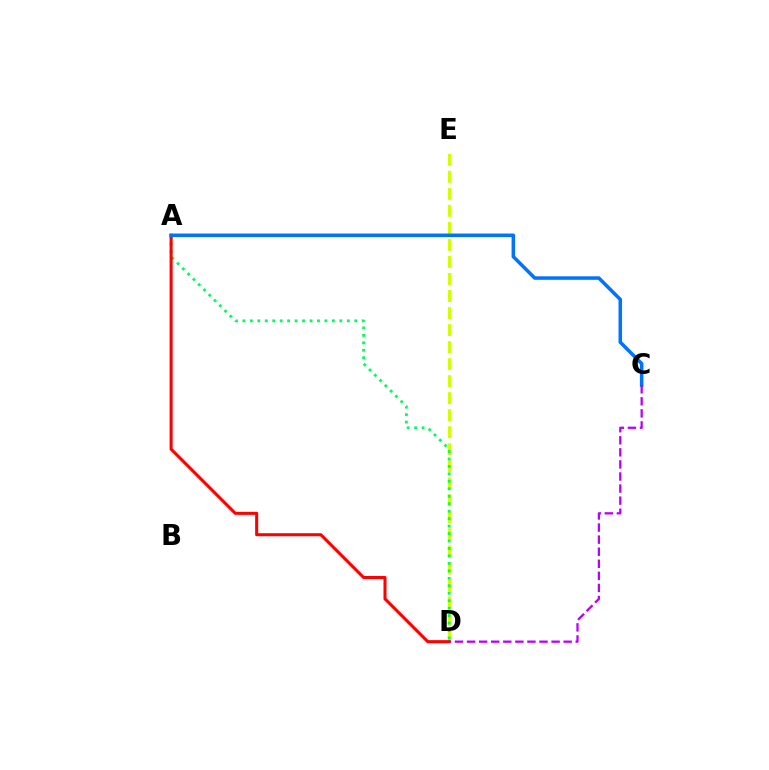{('D', 'E'): [{'color': '#d1ff00', 'line_style': 'dashed', 'thickness': 2.31}], ('A', 'D'): [{'color': '#00ff5c', 'line_style': 'dotted', 'thickness': 2.03}, {'color': '#ff0000', 'line_style': 'solid', 'thickness': 2.2}], ('A', 'C'): [{'color': '#0074ff', 'line_style': 'solid', 'thickness': 2.54}], ('C', 'D'): [{'color': '#b900ff', 'line_style': 'dashed', 'thickness': 1.64}]}